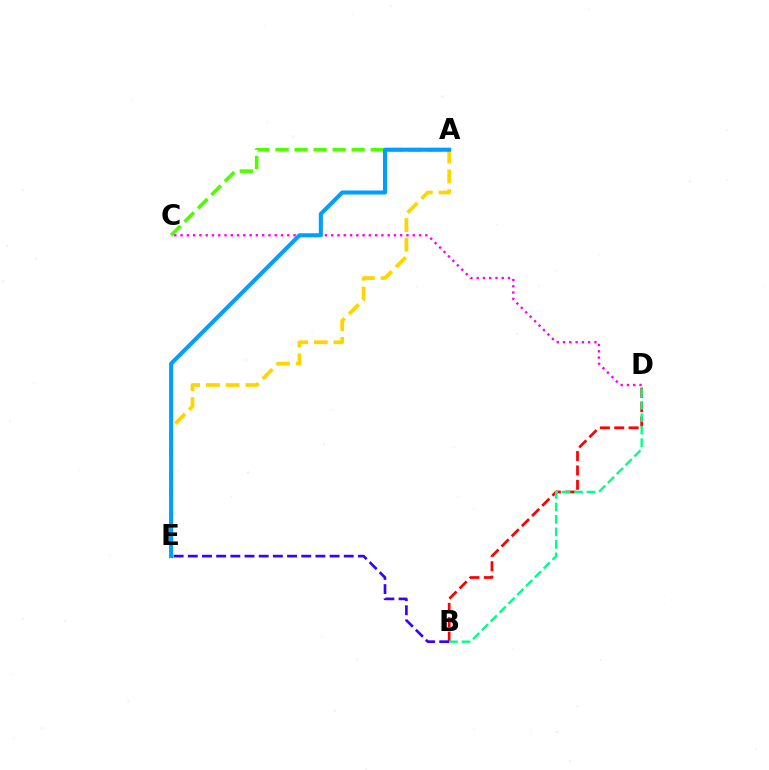{('B', 'D'): [{'color': '#ff0000', 'line_style': 'dashed', 'thickness': 1.95}, {'color': '#00ff86', 'line_style': 'dashed', 'thickness': 1.7}], ('A', 'C'): [{'color': '#4fff00', 'line_style': 'dashed', 'thickness': 2.59}], ('C', 'D'): [{'color': '#ff00ed', 'line_style': 'dotted', 'thickness': 1.71}], ('A', 'E'): [{'color': '#ffd500', 'line_style': 'dashed', 'thickness': 2.68}, {'color': '#009eff', 'line_style': 'solid', 'thickness': 2.93}], ('B', 'E'): [{'color': '#3700ff', 'line_style': 'dashed', 'thickness': 1.93}]}